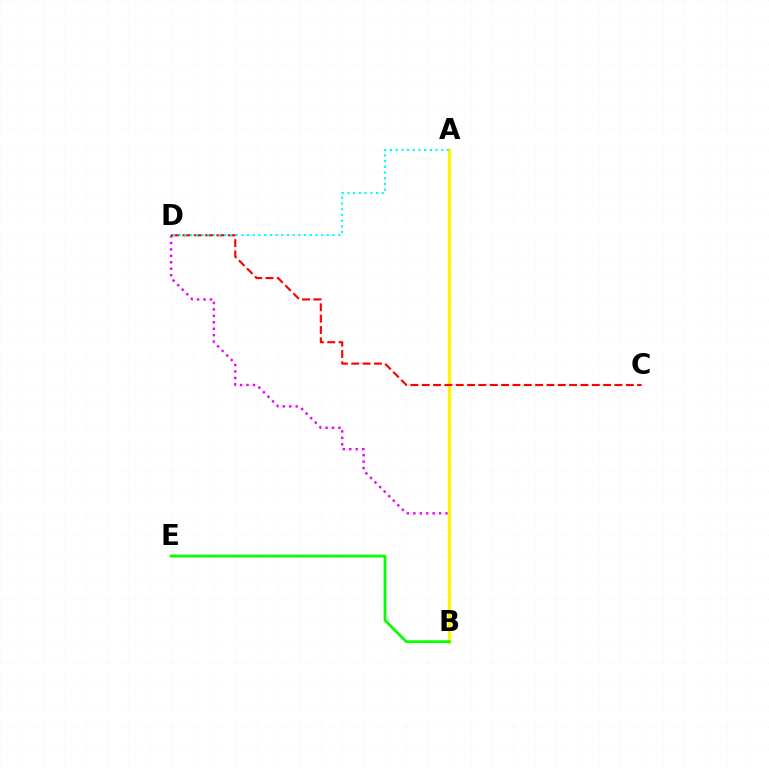{('B', 'D'): [{'color': '#ee00ff', 'line_style': 'dotted', 'thickness': 1.75}], ('A', 'B'): [{'color': '#0010ff', 'line_style': 'dashed', 'thickness': 1.85}, {'color': '#fcf500', 'line_style': 'solid', 'thickness': 2.4}], ('B', 'E'): [{'color': '#08ff00', 'line_style': 'solid', 'thickness': 2.01}], ('C', 'D'): [{'color': '#ff0000', 'line_style': 'dashed', 'thickness': 1.54}], ('A', 'D'): [{'color': '#00fff6', 'line_style': 'dotted', 'thickness': 1.55}]}